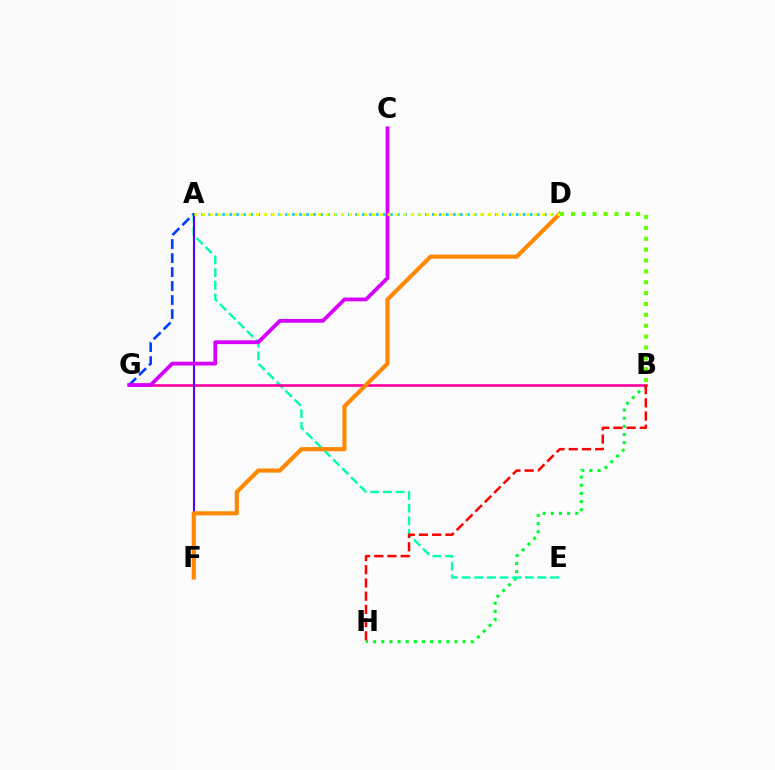{('B', 'H'): [{'color': '#00ff27', 'line_style': 'dotted', 'thickness': 2.21}, {'color': '#ff0000', 'line_style': 'dashed', 'thickness': 1.8}], ('A', 'G'): [{'color': '#003fff', 'line_style': 'dashed', 'thickness': 1.9}], ('A', 'E'): [{'color': '#00ffaf', 'line_style': 'dashed', 'thickness': 1.72}], ('B', 'G'): [{'color': '#ff00a0', 'line_style': 'solid', 'thickness': 1.9}], ('A', 'F'): [{'color': '#4f00ff', 'line_style': 'solid', 'thickness': 1.5}], ('C', 'G'): [{'color': '#d600ff', 'line_style': 'solid', 'thickness': 2.72}], ('D', 'F'): [{'color': '#ff8800', 'line_style': 'solid', 'thickness': 2.98}], ('A', 'D'): [{'color': '#00c7ff', 'line_style': 'dotted', 'thickness': 1.9}, {'color': '#eeff00', 'line_style': 'dotted', 'thickness': 2.1}], ('B', 'D'): [{'color': '#66ff00', 'line_style': 'dotted', 'thickness': 2.95}]}